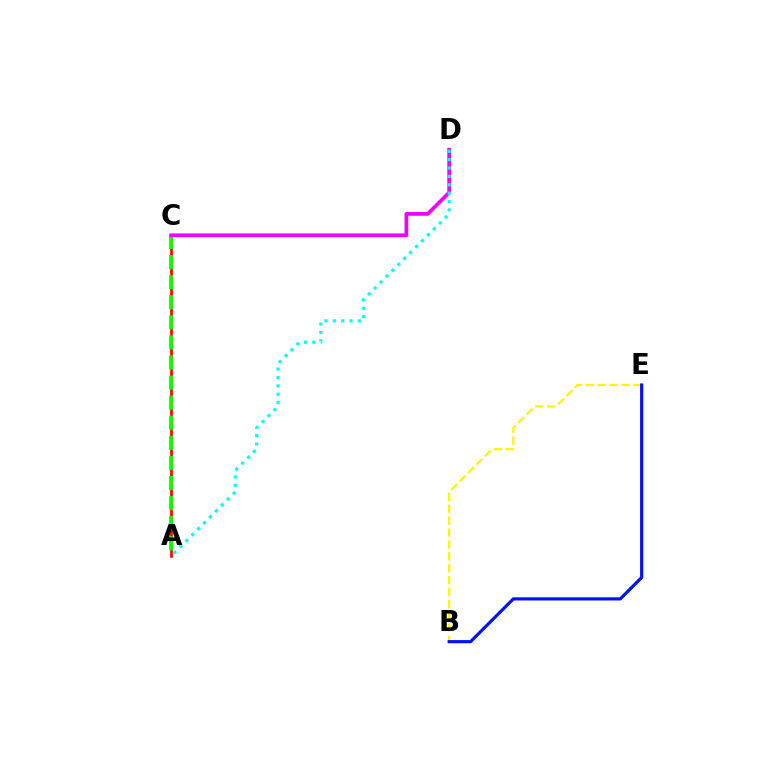{('A', 'C'): [{'color': '#ff0000', 'line_style': 'solid', 'thickness': 1.91}, {'color': '#08ff00', 'line_style': 'dashed', 'thickness': 2.73}], ('C', 'D'): [{'color': '#ee00ff', 'line_style': 'solid', 'thickness': 2.68}], ('B', 'E'): [{'color': '#fcf500', 'line_style': 'dashed', 'thickness': 1.62}, {'color': '#0010ff', 'line_style': 'solid', 'thickness': 2.28}], ('A', 'D'): [{'color': '#00fff6', 'line_style': 'dotted', 'thickness': 2.27}]}